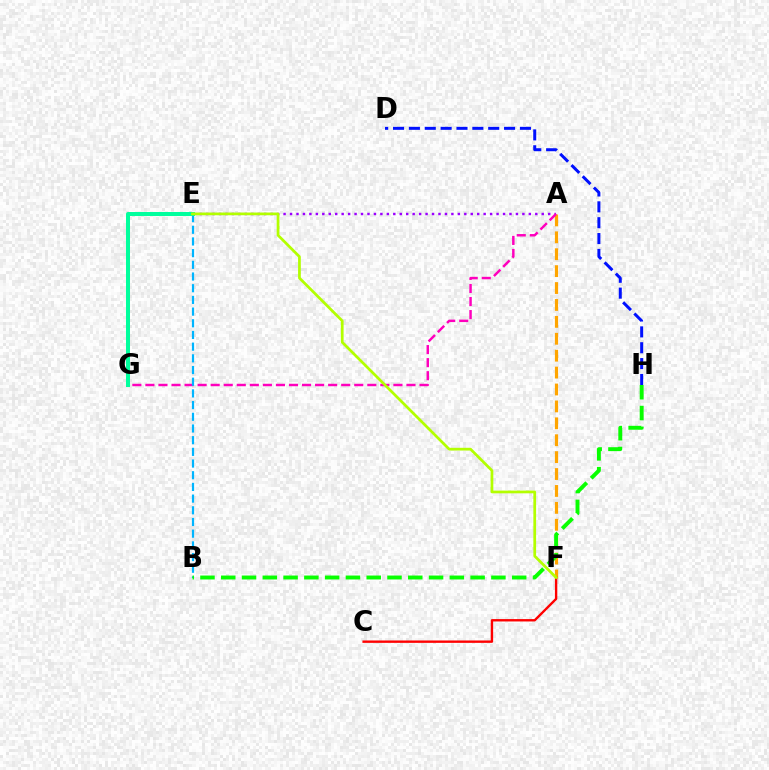{('A', 'F'): [{'color': '#ffa500', 'line_style': 'dashed', 'thickness': 2.3}], ('C', 'F'): [{'color': '#ff0000', 'line_style': 'solid', 'thickness': 1.71}], ('A', 'E'): [{'color': '#9b00ff', 'line_style': 'dotted', 'thickness': 1.75}], ('A', 'G'): [{'color': '#ff00bd', 'line_style': 'dashed', 'thickness': 1.77}], ('B', 'E'): [{'color': '#00b5ff', 'line_style': 'dashed', 'thickness': 1.59}], ('D', 'H'): [{'color': '#0010ff', 'line_style': 'dashed', 'thickness': 2.15}], ('B', 'H'): [{'color': '#08ff00', 'line_style': 'dashed', 'thickness': 2.82}], ('E', 'G'): [{'color': '#00ff9d', 'line_style': 'solid', 'thickness': 2.89}], ('E', 'F'): [{'color': '#b3ff00', 'line_style': 'solid', 'thickness': 1.97}]}